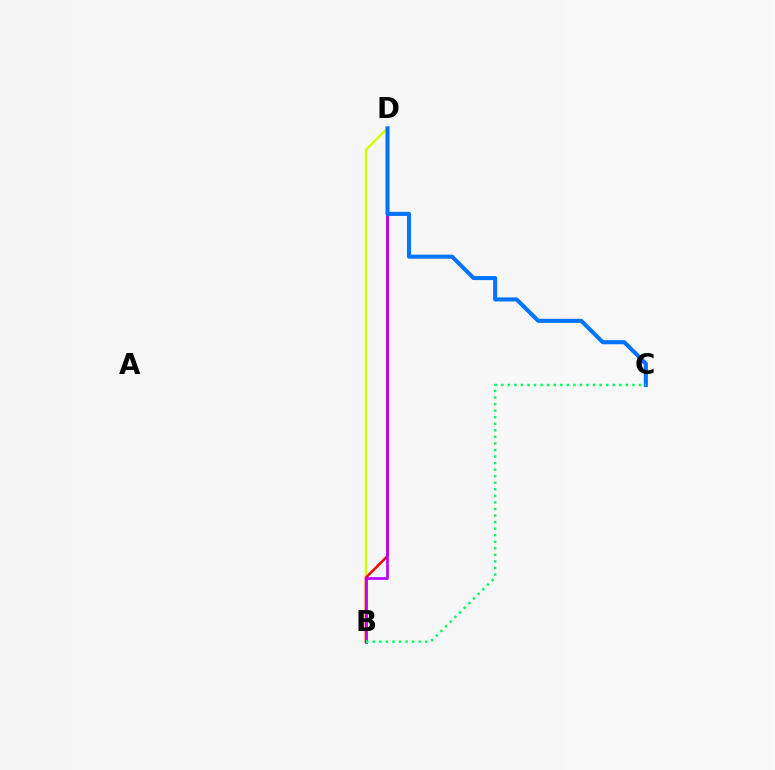{('B', 'D'): [{'color': '#d1ff00', 'line_style': 'solid', 'thickness': 1.7}, {'color': '#ff0000', 'line_style': 'solid', 'thickness': 1.84}, {'color': '#b900ff', 'line_style': 'solid', 'thickness': 1.93}], ('C', 'D'): [{'color': '#0074ff', 'line_style': 'solid', 'thickness': 2.92}], ('B', 'C'): [{'color': '#00ff5c', 'line_style': 'dotted', 'thickness': 1.78}]}